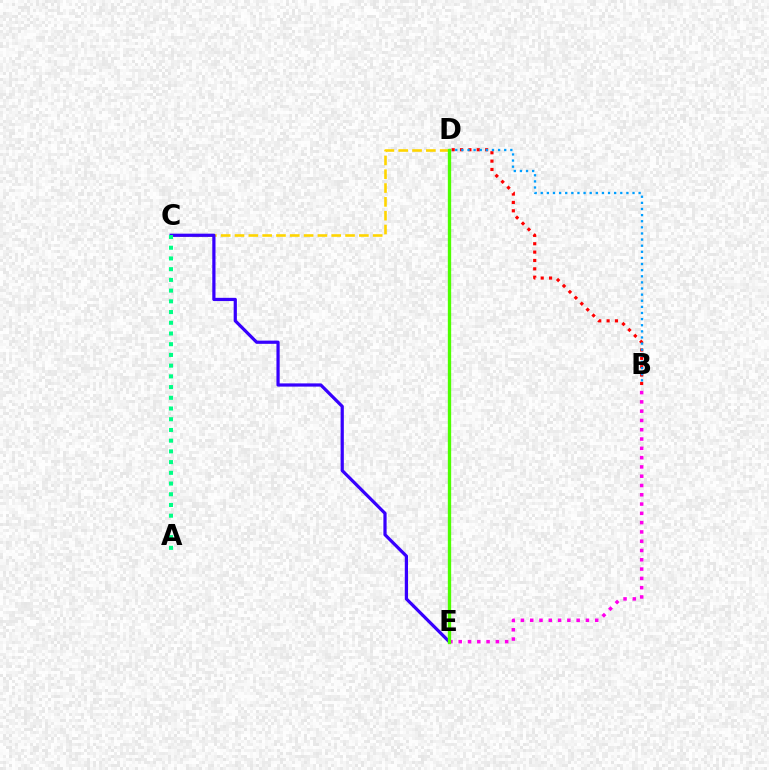{('B', 'D'): [{'color': '#ff0000', 'line_style': 'dotted', 'thickness': 2.27}, {'color': '#009eff', 'line_style': 'dotted', 'thickness': 1.66}], ('C', 'D'): [{'color': '#ffd500', 'line_style': 'dashed', 'thickness': 1.88}], ('C', 'E'): [{'color': '#3700ff', 'line_style': 'solid', 'thickness': 2.32}], ('A', 'C'): [{'color': '#00ff86', 'line_style': 'dotted', 'thickness': 2.91}], ('B', 'E'): [{'color': '#ff00ed', 'line_style': 'dotted', 'thickness': 2.52}], ('D', 'E'): [{'color': '#4fff00', 'line_style': 'solid', 'thickness': 2.4}]}